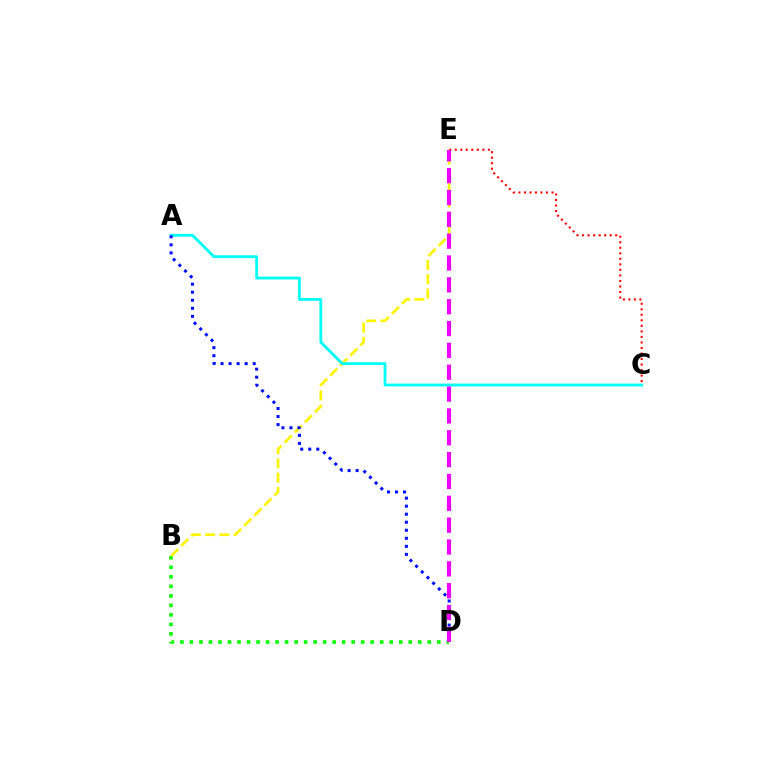{('B', 'D'): [{'color': '#08ff00', 'line_style': 'dotted', 'thickness': 2.58}], ('B', 'E'): [{'color': '#fcf500', 'line_style': 'dashed', 'thickness': 1.94}], ('A', 'C'): [{'color': '#00fff6', 'line_style': 'solid', 'thickness': 2.04}], ('C', 'E'): [{'color': '#ff0000', 'line_style': 'dotted', 'thickness': 1.5}], ('A', 'D'): [{'color': '#0010ff', 'line_style': 'dotted', 'thickness': 2.18}], ('D', 'E'): [{'color': '#ee00ff', 'line_style': 'dashed', 'thickness': 2.97}]}